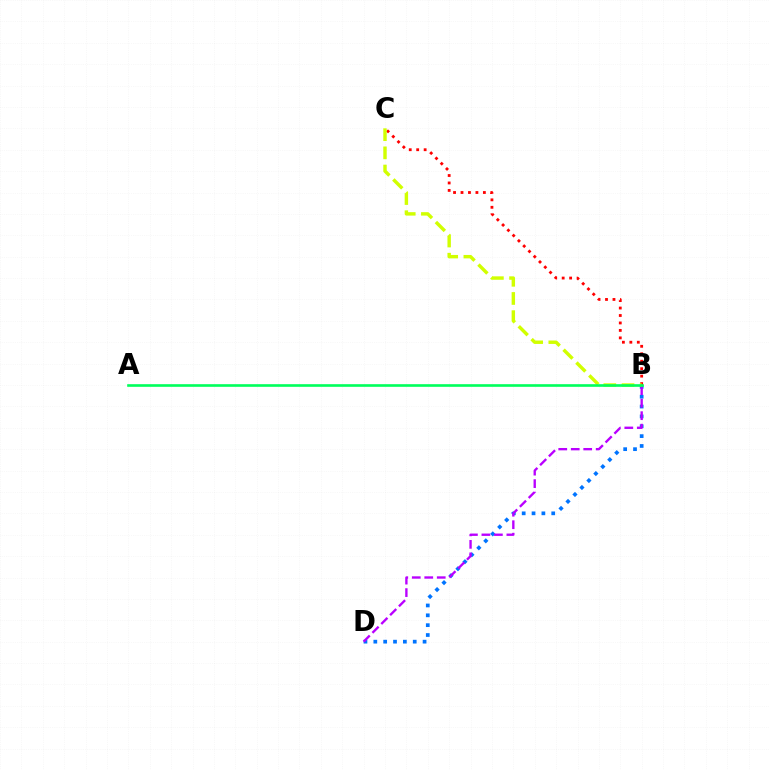{('B', 'C'): [{'color': '#ff0000', 'line_style': 'dotted', 'thickness': 2.03}, {'color': '#d1ff00', 'line_style': 'dashed', 'thickness': 2.47}], ('B', 'D'): [{'color': '#0074ff', 'line_style': 'dotted', 'thickness': 2.68}, {'color': '#b900ff', 'line_style': 'dashed', 'thickness': 1.7}], ('A', 'B'): [{'color': '#00ff5c', 'line_style': 'solid', 'thickness': 1.89}]}